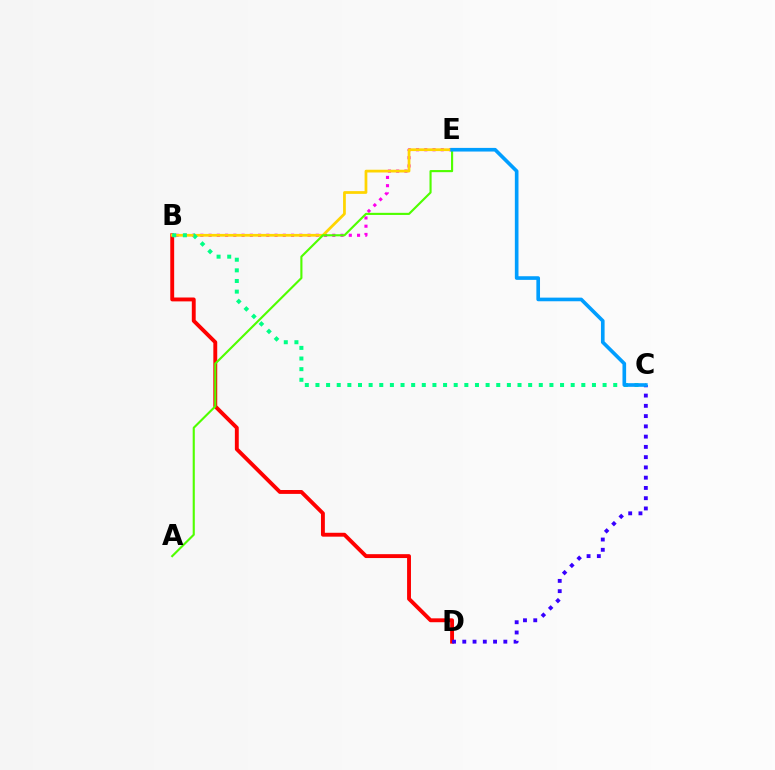{('B', 'E'): [{'color': '#ff00ed', 'line_style': 'dotted', 'thickness': 2.24}, {'color': '#ffd500', 'line_style': 'solid', 'thickness': 1.98}], ('B', 'D'): [{'color': '#ff0000', 'line_style': 'solid', 'thickness': 2.8}], ('B', 'C'): [{'color': '#00ff86', 'line_style': 'dotted', 'thickness': 2.89}], ('A', 'E'): [{'color': '#4fff00', 'line_style': 'solid', 'thickness': 1.53}], ('C', 'D'): [{'color': '#3700ff', 'line_style': 'dotted', 'thickness': 2.79}], ('C', 'E'): [{'color': '#009eff', 'line_style': 'solid', 'thickness': 2.62}]}